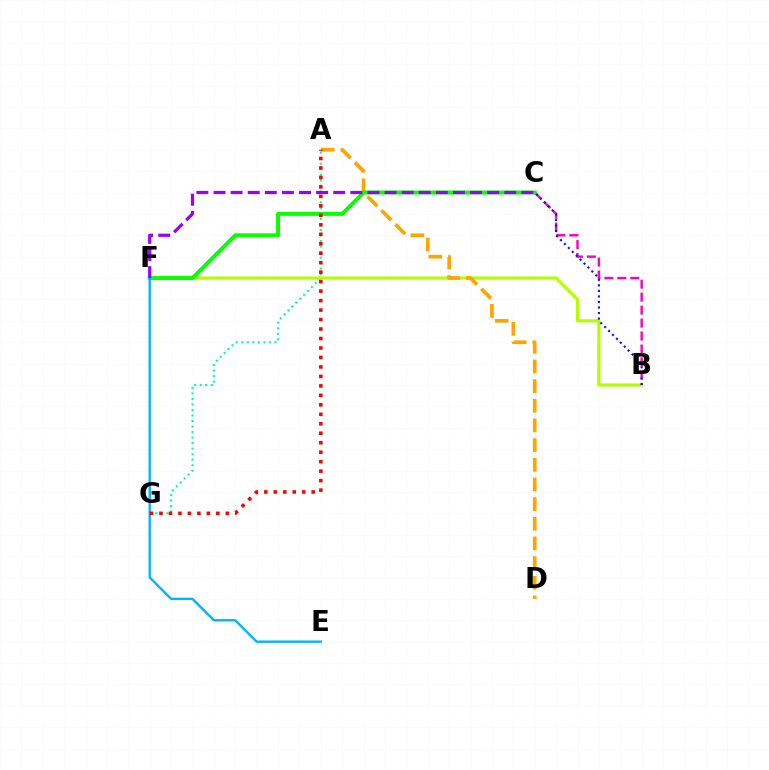{('A', 'G'): [{'color': '#00ff9d', 'line_style': 'dotted', 'thickness': 1.5}, {'color': '#ff0000', 'line_style': 'dotted', 'thickness': 2.57}], ('B', 'F'): [{'color': '#b3ff00', 'line_style': 'solid', 'thickness': 2.29}], ('A', 'D'): [{'color': '#ffa500', 'line_style': 'dashed', 'thickness': 2.67}], ('B', 'C'): [{'color': '#ff00bd', 'line_style': 'dashed', 'thickness': 1.76}, {'color': '#0010ff', 'line_style': 'dotted', 'thickness': 1.5}], ('C', 'F'): [{'color': '#08ff00', 'line_style': 'solid', 'thickness': 2.84}, {'color': '#9b00ff', 'line_style': 'dashed', 'thickness': 2.32}], ('E', 'F'): [{'color': '#00b5ff', 'line_style': 'solid', 'thickness': 1.71}]}